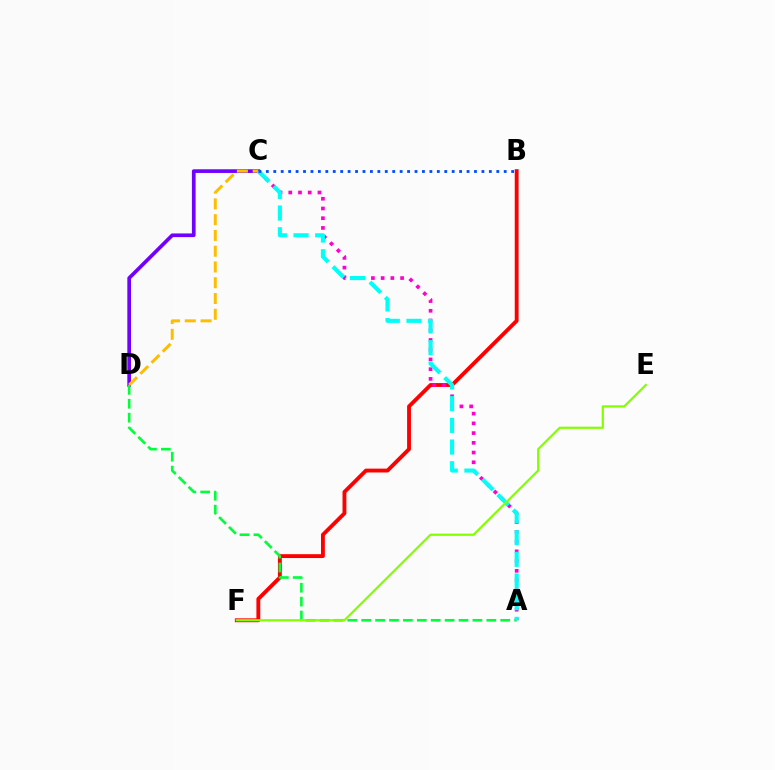{('B', 'F'): [{'color': '#ff0000', 'line_style': 'solid', 'thickness': 2.78}], ('A', 'C'): [{'color': '#ff00cf', 'line_style': 'dotted', 'thickness': 2.64}, {'color': '#00fff6', 'line_style': 'dashed', 'thickness': 2.94}], ('C', 'D'): [{'color': '#7200ff', 'line_style': 'solid', 'thickness': 2.65}, {'color': '#ffbd00', 'line_style': 'dashed', 'thickness': 2.14}], ('A', 'D'): [{'color': '#00ff39', 'line_style': 'dashed', 'thickness': 1.89}], ('B', 'C'): [{'color': '#004bff', 'line_style': 'dotted', 'thickness': 2.02}], ('E', 'F'): [{'color': '#84ff00', 'line_style': 'solid', 'thickness': 1.58}]}